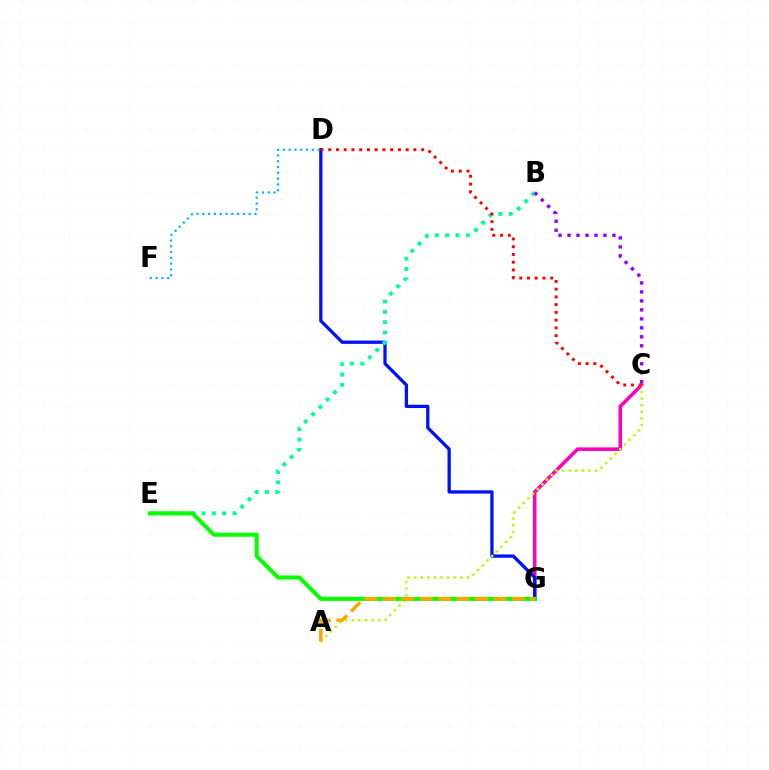{('C', 'G'): [{'color': '#ff00bd', 'line_style': 'solid', 'thickness': 2.56}], ('D', 'G'): [{'color': '#0010ff', 'line_style': 'solid', 'thickness': 2.36}], ('D', 'F'): [{'color': '#00b5ff', 'line_style': 'dotted', 'thickness': 1.57}], ('B', 'E'): [{'color': '#00ff9d', 'line_style': 'dotted', 'thickness': 2.81}], ('A', 'C'): [{'color': '#b3ff00', 'line_style': 'dotted', 'thickness': 1.79}], ('C', 'D'): [{'color': '#ff0000', 'line_style': 'dotted', 'thickness': 2.1}], ('E', 'G'): [{'color': '#08ff00', 'line_style': 'solid', 'thickness': 2.93}], ('A', 'G'): [{'color': '#ffa500', 'line_style': 'dashed', 'thickness': 2.51}], ('B', 'C'): [{'color': '#9b00ff', 'line_style': 'dotted', 'thickness': 2.44}]}